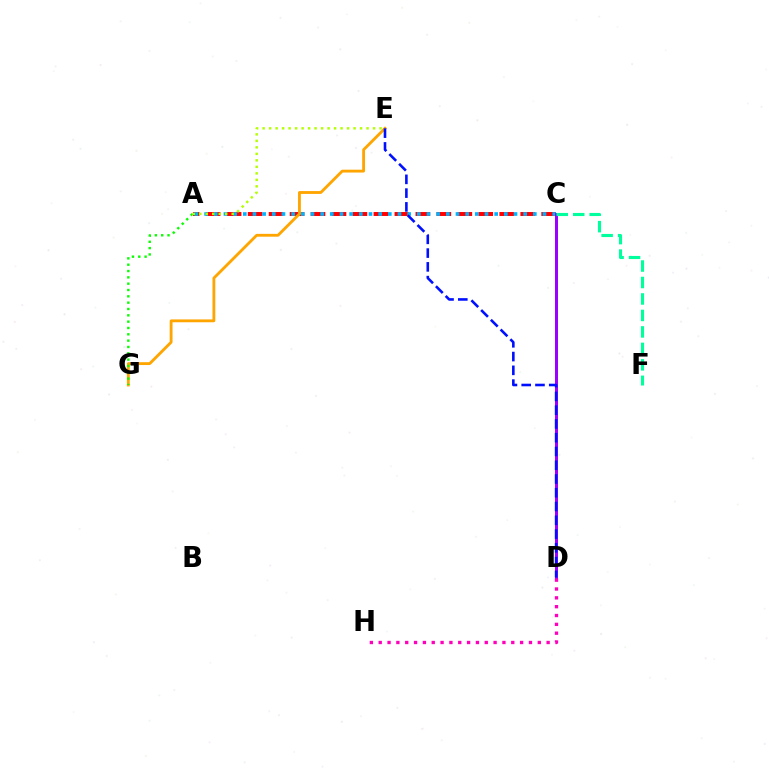{('A', 'C'): [{'color': '#ff0000', 'line_style': 'dashed', 'thickness': 2.85}, {'color': '#00b5ff', 'line_style': 'dotted', 'thickness': 2.63}], ('E', 'G'): [{'color': '#ffa500', 'line_style': 'solid', 'thickness': 2.04}], ('C', 'D'): [{'color': '#9b00ff', 'line_style': 'solid', 'thickness': 2.15}], ('A', 'G'): [{'color': '#08ff00', 'line_style': 'dotted', 'thickness': 1.72}], ('D', 'E'): [{'color': '#0010ff', 'line_style': 'dashed', 'thickness': 1.87}], ('A', 'E'): [{'color': '#b3ff00', 'line_style': 'dotted', 'thickness': 1.77}], ('D', 'H'): [{'color': '#ff00bd', 'line_style': 'dotted', 'thickness': 2.4}], ('C', 'F'): [{'color': '#00ff9d', 'line_style': 'dashed', 'thickness': 2.24}]}